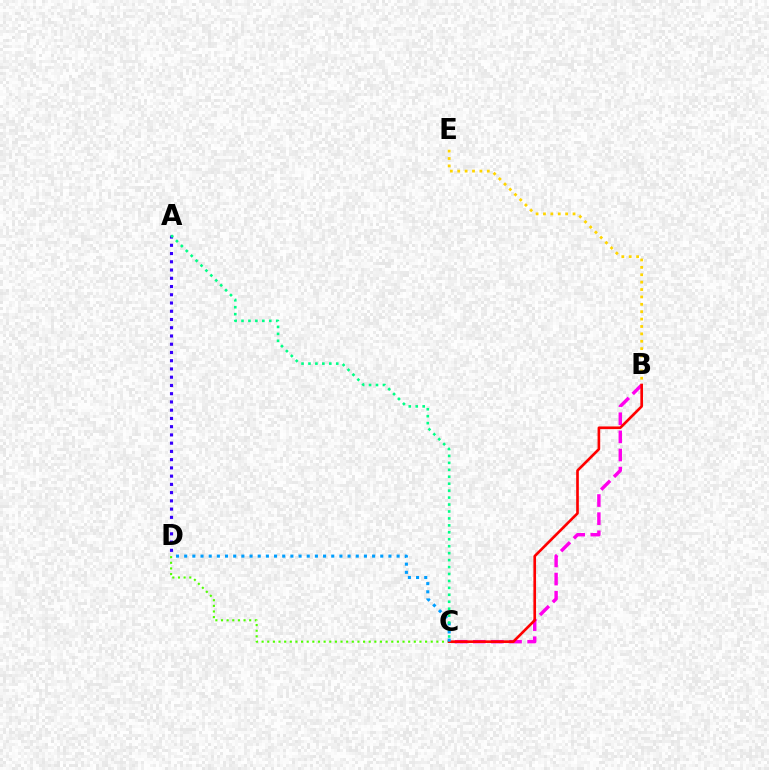{('B', 'C'): [{'color': '#ff00ed', 'line_style': 'dashed', 'thickness': 2.46}, {'color': '#ff0000', 'line_style': 'solid', 'thickness': 1.91}], ('B', 'E'): [{'color': '#ffd500', 'line_style': 'dotted', 'thickness': 2.01}], ('C', 'D'): [{'color': '#4fff00', 'line_style': 'dotted', 'thickness': 1.53}, {'color': '#009eff', 'line_style': 'dotted', 'thickness': 2.22}], ('A', 'D'): [{'color': '#3700ff', 'line_style': 'dotted', 'thickness': 2.24}], ('A', 'C'): [{'color': '#00ff86', 'line_style': 'dotted', 'thickness': 1.89}]}